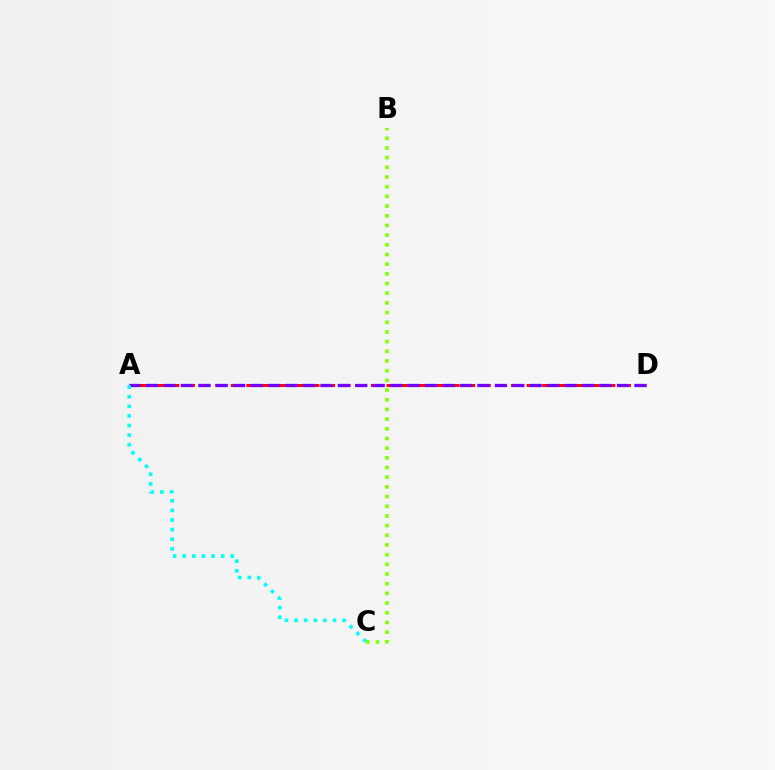{('A', 'D'): [{'color': '#ff0000', 'line_style': 'dashed', 'thickness': 2.12}, {'color': '#7200ff', 'line_style': 'dashed', 'thickness': 2.37}], ('A', 'C'): [{'color': '#00fff6', 'line_style': 'dotted', 'thickness': 2.61}], ('B', 'C'): [{'color': '#84ff00', 'line_style': 'dotted', 'thickness': 2.63}]}